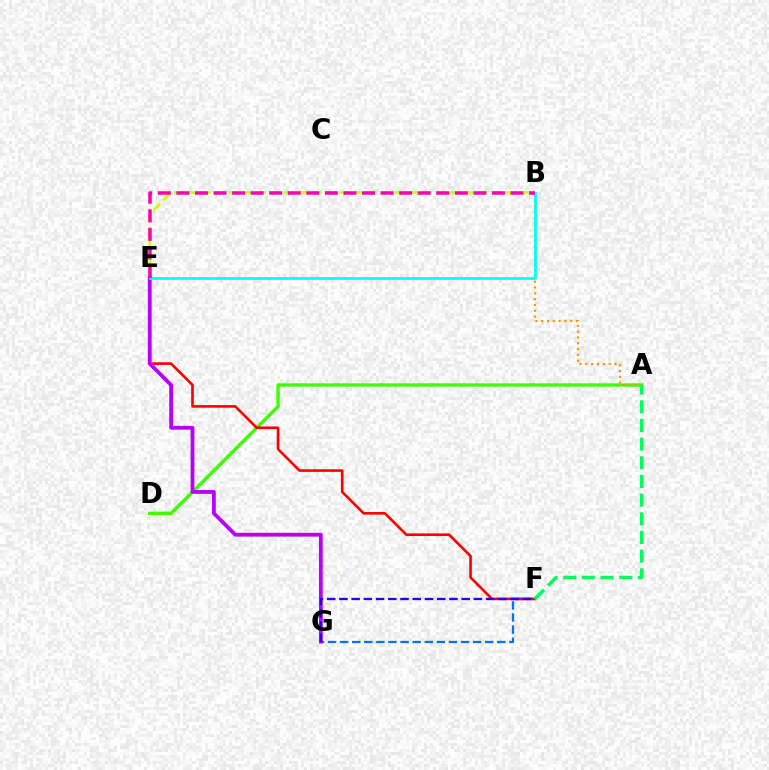{('A', 'D'): [{'color': '#3dff00', 'line_style': 'solid', 'thickness': 2.42}], ('F', 'G'): [{'color': '#0074ff', 'line_style': 'dashed', 'thickness': 1.64}, {'color': '#2500ff', 'line_style': 'dashed', 'thickness': 1.66}], ('A', 'B'): [{'color': '#ff9400', 'line_style': 'dotted', 'thickness': 1.58}], ('B', 'E'): [{'color': '#d1ff00', 'line_style': 'dashed', 'thickness': 1.88}, {'color': '#00fff6', 'line_style': 'solid', 'thickness': 1.96}, {'color': '#ff00ac', 'line_style': 'dashed', 'thickness': 2.52}], ('E', 'F'): [{'color': '#ff0000', 'line_style': 'solid', 'thickness': 1.89}], ('E', 'G'): [{'color': '#b900ff', 'line_style': 'solid', 'thickness': 2.73}], ('A', 'F'): [{'color': '#00ff5c', 'line_style': 'dashed', 'thickness': 2.54}]}